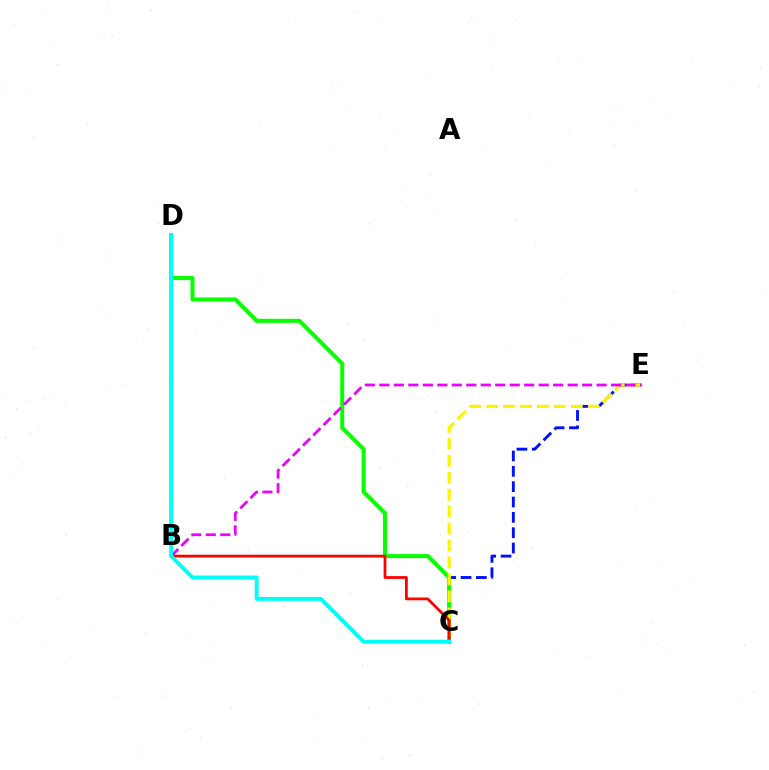{('C', 'E'): [{'color': '#0010ff', 'line_style': 'dashed', 'thickness': 2.09}, {'color': '#fcf500', 'line_style': 'dashed', 'thickness': 2.3}], ('C', 'D'): [{'color': '#08ff00', 'line_style': 'solid', 'thickness': 2.89}, {'color': '#00fff6', 'line_style': 'solid', 'thickness': 2.82}], ('B', 'E'): [{'color': '#ee00ff', 'line_style': 'dashed', 'thickness': 1.97}], ('B', 'C'): [{'color': '#ff0000', 'line_style': 'solid', 'thickness': 2.0}]}